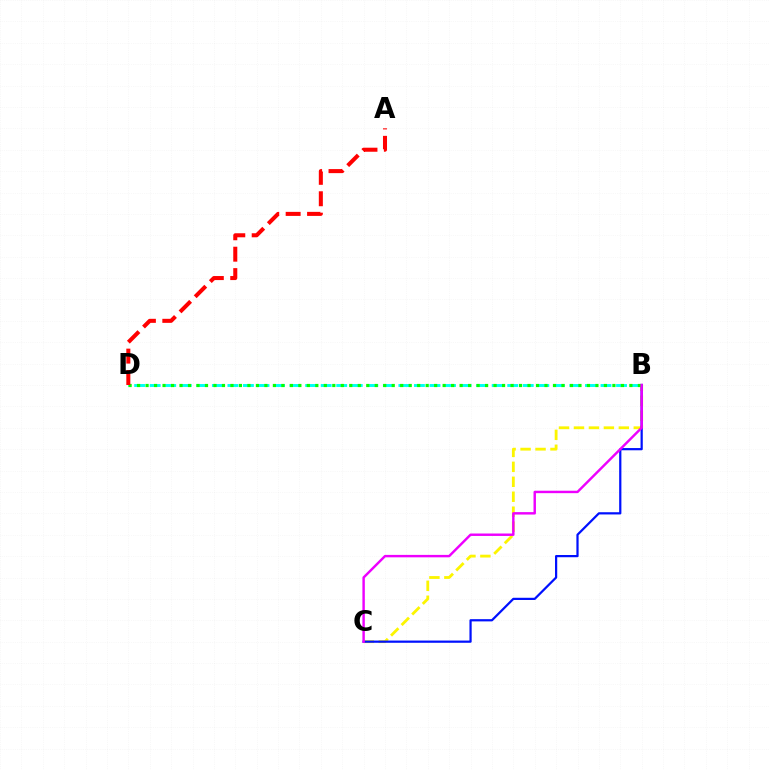{('B', 'C'): [{'color': '#fcf500', 'line_style': 'dashed', 'thickness': 2.03}, {'color': '#0010ff', 'line_style': 'solid', 'thickness': 1.6}, {'color': '#ee00ff', 'line_style': 'solid', 'thickness': 1.75}], ('B', 'D'): [{'color': '#00fff6', 'line_style': 'dashed', 'thickness': 2.11}, {'color': '#08ff00', 'line_style': 'dotted', 'thickness': 2.31}], ('A', 'D'): [{'color': '#ff0000', 'line_style': 'dashed', 'thickness': 2.91}]}